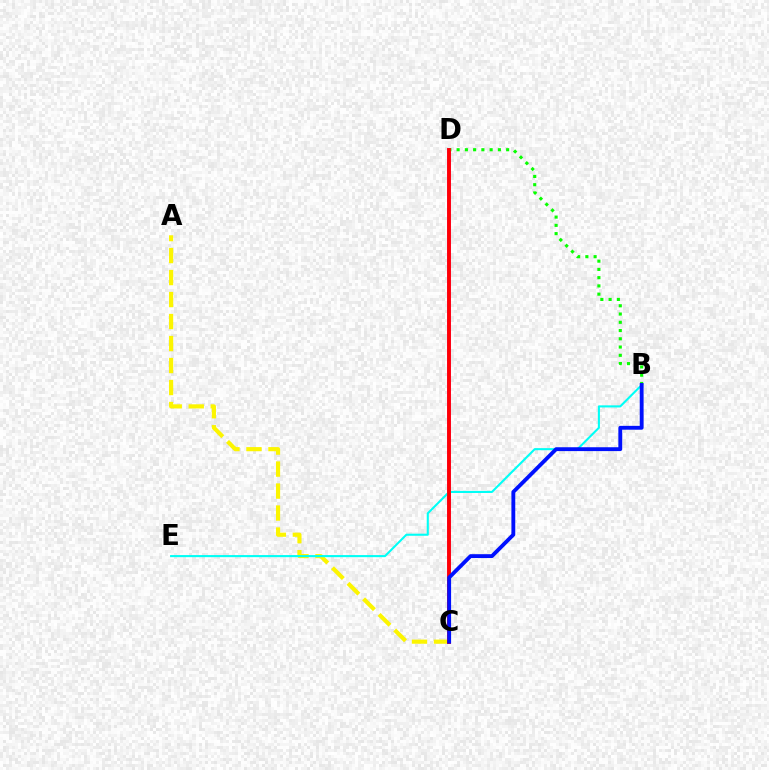{('A', 'C'): [{'color': '#fcf500', 'line_style': 'dashed', 'thickness': 2.99}], ('C', 'D'): [{'color': '#ee00ff', 'line_style': 'solid', 'thickness': 2.58}, {'color': '#ff0000', 'line_style': 'solid', 'thickness': 2.74}], ('B', 'E'): [{'color': '#00fff6', 'line_style': 'solid', 'thickness': 1.5}], ('B', 'D'): [{'color': '#08ff00', 'line_style': 'dotted', 'thickness': 2.24}], ('B', 'C'): [{'color': '#0010ff', 'line_style': 'solid', 'thickness': 2.77}]}